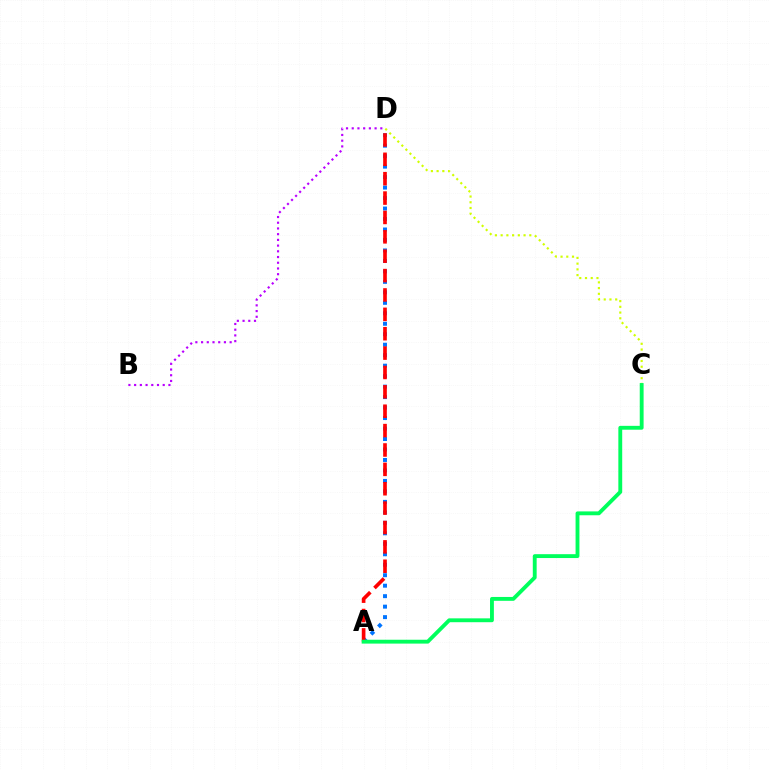{('A', 'D'): [{'color': '#0074ff', 'line_style': 'dotted', 'thickness': 2.85}, {'color': '#ff0000', 'line_style': 'dashed', 'thickness': 2.63}], ('B', 'D'): [{'color': '#b900ff', 'line_style': 'dotted', 'thickness': 1.55}], ('C', 'D'): [{'color': '#d1ff00', 'line_style': 'dotted', 'thickness': 1.56}], ('A', 'C'): [{'color': '#00ff5c', 'line_style': 'solid', 'thickness': 2.78}]}